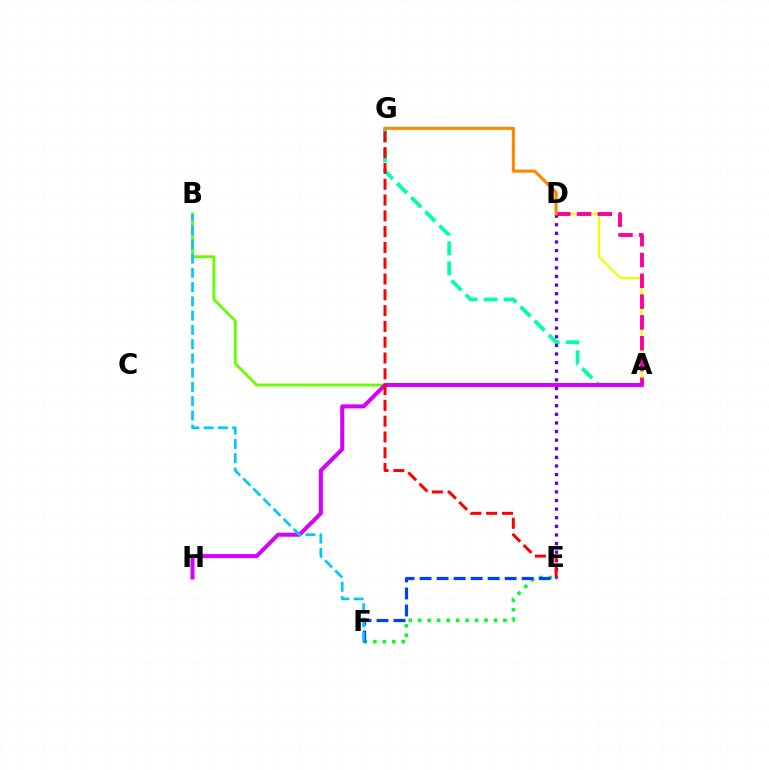{('A', 'G'): [{'color': '#00ffaf', 'line_style': 'dashed', 'thickness': 2.71}], ('A', 'D'): [{'color': '#eeff00', 'line_style': 'solid', 'thickness': 1.56}, {'color': '#ff00a0', 'line_style': 'dashed', 'thickness': 2.83}], ('E', 'F'): [{'color': '#00ff27', 'line_style': 'dotted', 'thickness': 2.57}, {'color': '#003fff', 'line_style': 'dashed', 'thickness': 2.31}], ('A', 'B'): [{'color': '#66ff00', 'line_style': 'solid', 'thickness': 2.03}], ('D', 'E'): [{'color': '#4f00ff', 'line_style': 'dotted', 'thickness': 2.34}], ('A', 'H'): [{'color': '#d600ff', 'line_style': 'solid', 'thickness': 2.9}], ('B', 'F'): [{'color': '#00c7ff', 'line_style': 'dashed', 'thickness': 1.94}], ('D', 'G'): [{'color': '#ff8800', 'line_style': 'solid', 'thickness': 2.22}], ('E', 'G'): [{'color': '#ff0000', 'line_style': 'dashed', 'thickness': 2.15}]}